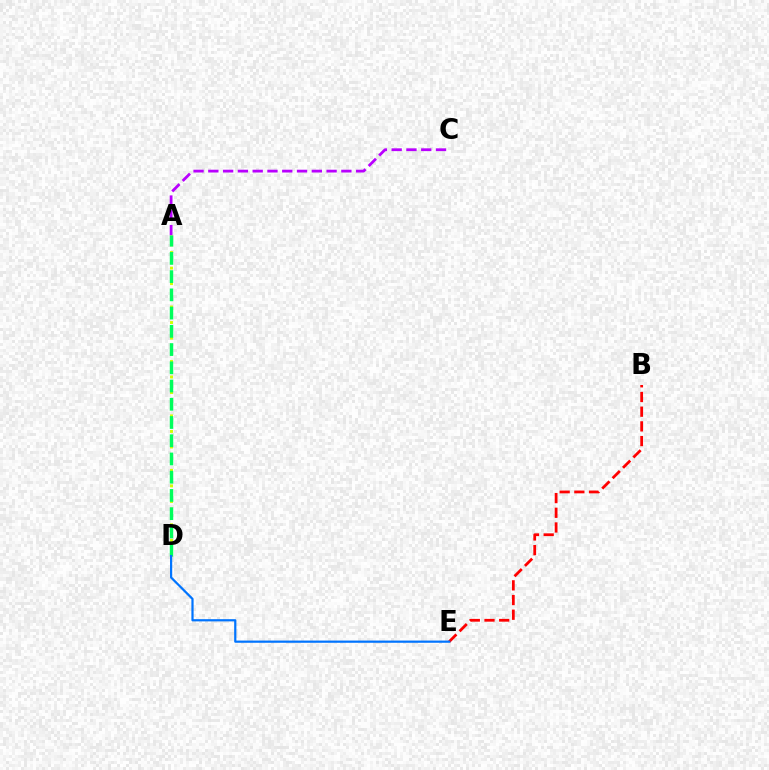{('A', 'D'): [{'color': '#d1ff00', 'line_style': 'dotted', 'thickness': 2.11}, {'color': '#00ff5c', 'line_style': 'dashed', 'thickness': 2.48}], ('A', 'C'): [{'color': '#b900ff', 'line_style': 'dashed', 'thickness': 2.01}], ('B', 'E'): [{'color': '#ff0000', 'line_style': 'dashed', 'thickness': 2.0}], ('D', 'E'): [{'color': '#0074ff', 'line_style': 'solid', 'thickness': 1.59}]}